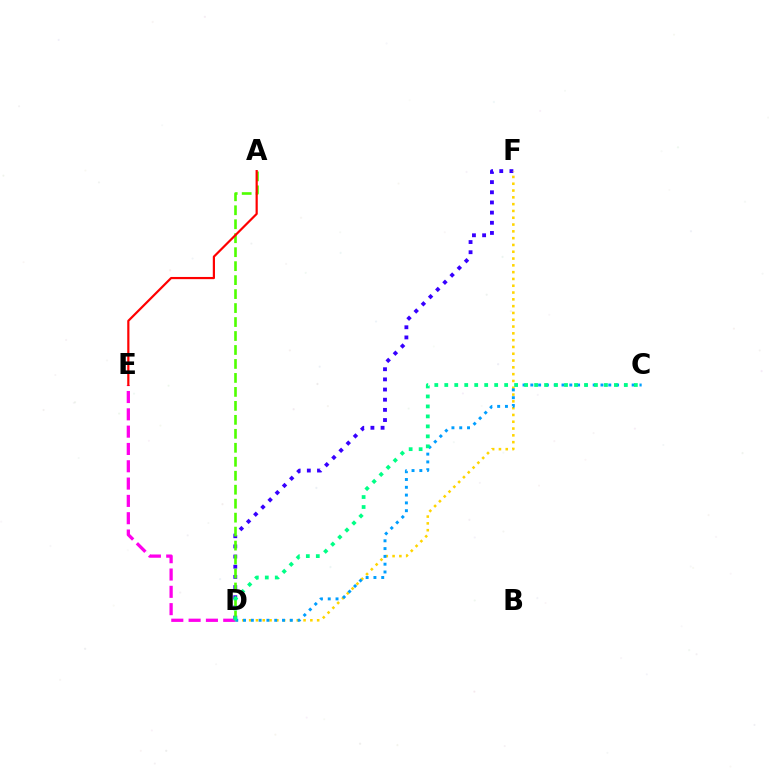{('D', 'F'): [{'color': '#3700ff', 'line_style': 'dotted', 'thickness': 2.76}, {'color': '#ffd500', 'line_style': 'dotted', 'thickness': 1.85}], ('D', 'E'): [{'color': '#ff00ed', 'line_style': 'dashed', 'thickness': 2.35}], ('A', 'D'): [{'color': '#4fff00', 'line_style': 'dashed', 'thickness': 1.9}], ('A', 'E'): [{'color': '#ff0000', 'line_style': 'solid', 'thickness': 1.58}], ('C', 'D'): [{'color': '#009eff', 'line_style': 'dotted', 'thickness': 2.12}, {'color': '#00ff86', 'line_style': 'dotted', 'thickness': 2.71}]}